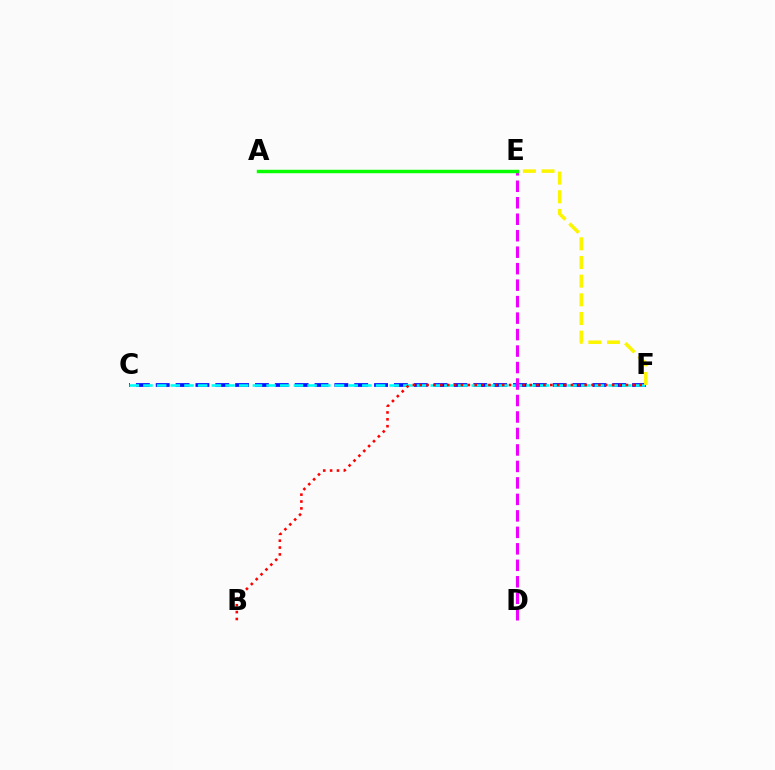{('C', 'F'): [{'color': '#0010ff', 'line_style': 'dashed', 'thickness': 2.7}, {'color': '#00fff6', 'line_style': 'dashed', 'thickness': 1.86}], ('E', 'F'): [{'color': '#fcf500', 'line_style': 'dashed', 'thickness': 2.54}], ('B', 'F'): [{'color': '#ff0000', 'line_style': 'dotted', 'thickness': 1.87}], ('D', 'E'): [{'color': '#ee00ff', 'line_style': 'dashed', 'thickness': 2.24}], ('A', 'E'): [{'color': '#08ff00', 'line_style': 'solid', 'thickness': 2.48}]}